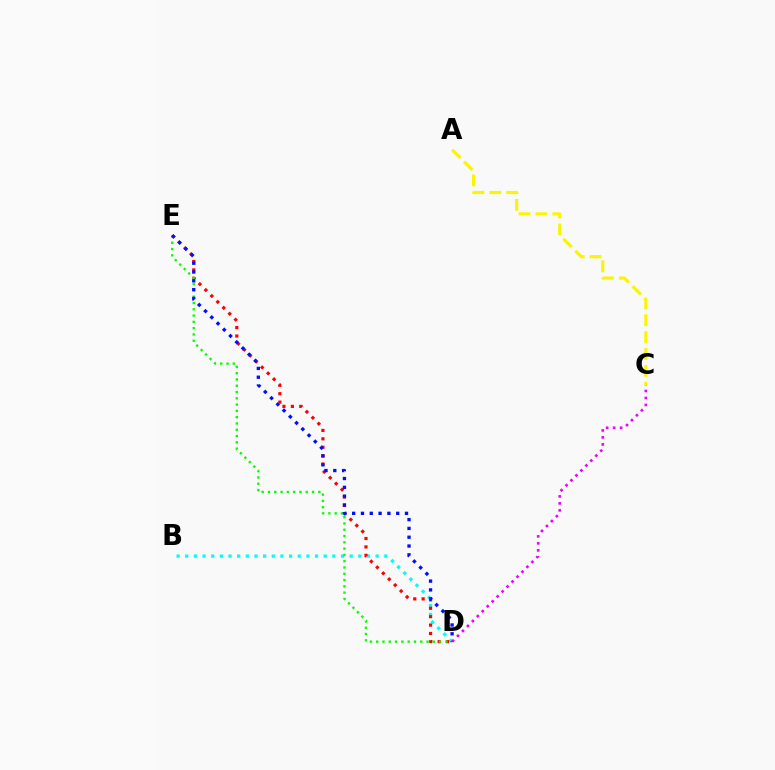{('B', 'D'): [{'color': '#00fff6', 'line_style': 'dotted', 'thickness': 2.35}], ('D', 'E'): [{'color': '#ff0000', 'line_style': 'dotted', 'thickness': 2.28}, {'color': '#08ff00', 'line_style': 'dotted', 'thickness': 1.71}, {'color': '#0010ff', 'line_style': 'dotted', 'thickness': 2.39}], ('A', 'C'): [{'color': '#fcf500', 'line_style': 'dashed', 'thickness': 2.29}], ('C', 'D'): [{'color': '#ee00ff', 'line_style': 'dotted', 'thickness': 1.9}]}